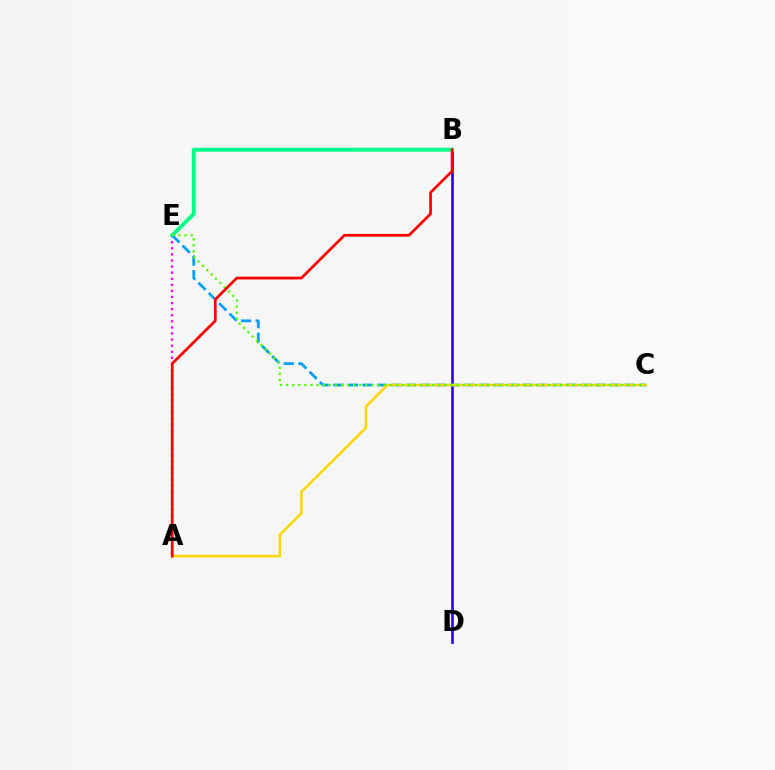{('A', 'E'): [{'color': '#ff00ed', 'line_style': 'dotted', 'thickness': 1.65}], ('B', 'D'): [{'color': '#3700ff', 'line_style': 'solid', 'thickness': 1.94}], ('B', 'E'): [{'color': '#00ff86', 'line_style': 'solid', 'thickness': 2.79}], ('C', 'E'): [{'color': '#009eff', 'line_style': 'dashed', 'thickness': 1.98}, {'color': '#4fff00', 'line_style': 'dotted', 'thickness': 1.65}], ('A', 'C'): [{'color': '#ffd500', 'line_style': 'solid', 'thickness': 1.8}], ('A', 'B'): [{'color': '#ff0000', 'line_style': 'solid', 'thickness': 1.97}]}